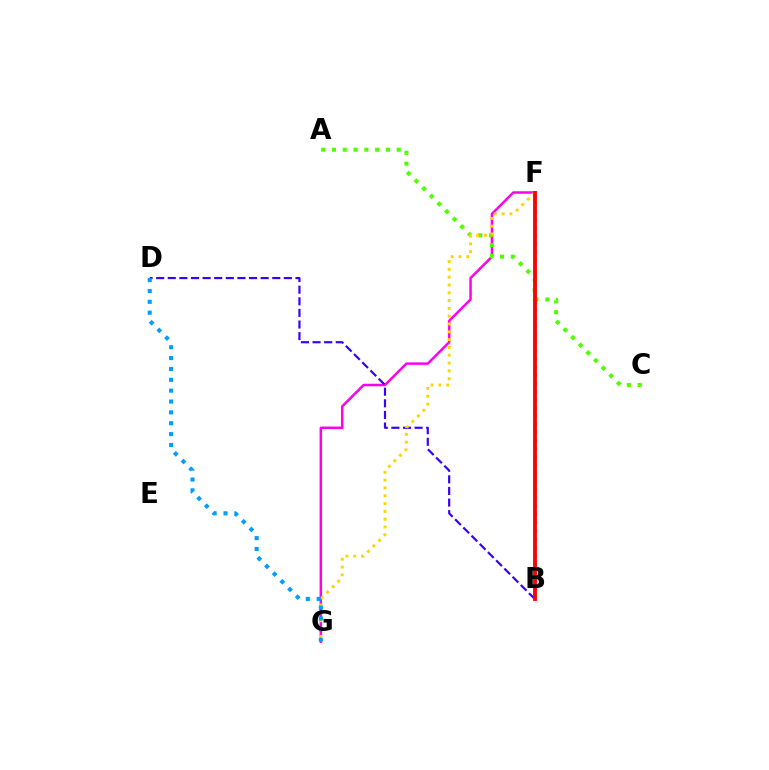{('F', 'G'): [{'color': '#ff00ed', 'line_style': 'solid', 'thickness': 1.79}, {'color': '#ffd500', 'line_style': 'dotted', 'thickness': 2.12}], ('A', 'C'): [{'color': '#4fff00', 'line_style': 'dotted', 'thickness': 2.93}], ('B', 'D'): [{'color': '#3700ff', 'line_style': 'dashed', 'thickness': 1.58}], ('B', 'F'): [{'color': '#00ff86', 'line_style': 'dotted', 'thickness': 2.23}, {'color': '#ff0000', 'line_style': 'solid', 'thickness': 2.77}], ('D', 'G'): [{'color': '#009eff', 'line_style': 'dotted', 'thickness': 2.95}]}